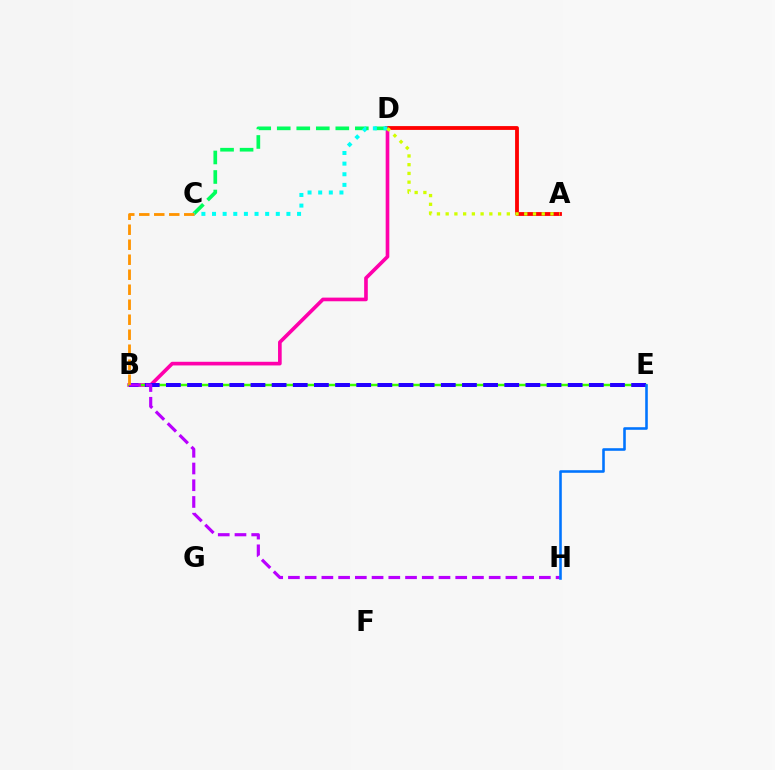{('B', 'D'): [{'color': '#ff00ac', 'line_style': 'solid', 'thickness': 2.63}], ('B', 'E'): [{'color': '#3dff00', 'line_style': 'solid', 'thickness': 1.78}, {'color': '#2500ff', 'line_style': 'dashed', 'thickness': 2.87}], ('B', 'H'): [{'color': '#b900ff', 'line_style': 'dashed', 'thickness': 2.27}], ('C', 'D'): [{'color': '#00ff5c', 'line_style': 'dashed', 'thickness': 2.65}, {'color': '#00fff6', 'line_style': 'dotted', 'thickness': 2.89}], ('A', 'D'): [{'color': '#ff0000', 'line_style': 'solid', 'thickness': 2.75}, {'color': '#d1ff00', 'line_style': 'dotted', 'thickness': 2.37}], ('E', 'H'): [{'color': '#0074ff', 'line_style': 'solid', 'thickness': 1.86}], ('B', 'C'): [{'color': '#ff9400', 'line_style': 'dashed', 'thickness': 2.04}]}